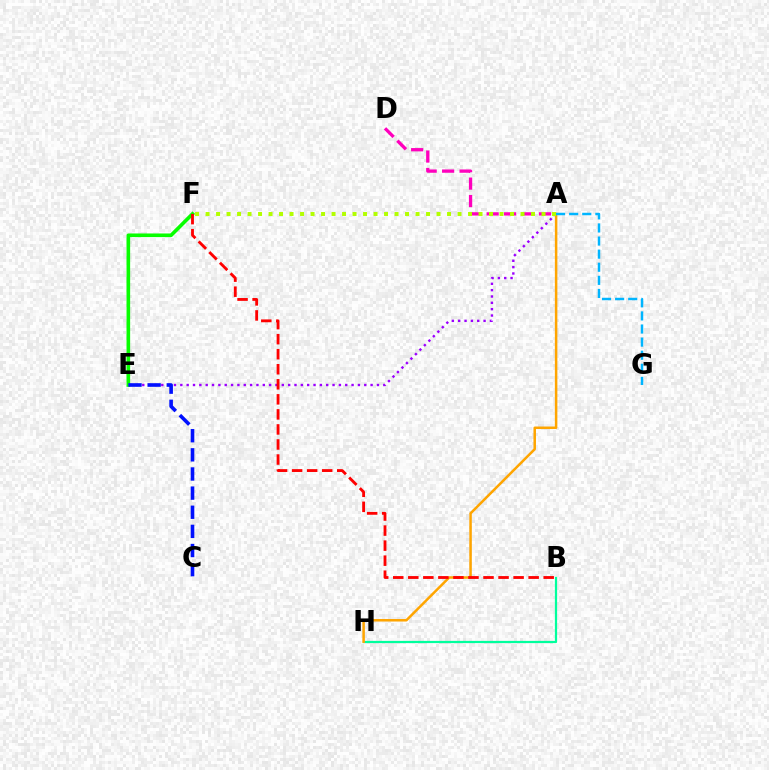{('B', 'H'): [{'color': '#00ff9d', 'line_style': 'solid', 'thickness': 1.6}], ('A', 'E'): [{'color': '#9b00ff', 'line_style': 'dotted', 'thickness': 1.72}], ('A', 'H'): [{'color': '#ffa500', 'line_style': 'solid', 'thickness': 1.81}], ('A', 'D'): [{'color': '#ff00bd', 'line_style': 'dashed', 'thickness': 2.37}], ('E', 'F'): [{'color': '#08ff00', 'line_style': 'solid', 'thickness': 2.6}], ('C', 'E'): [{'color': '#0010ff', 'line_style': 'dashed', 'thickness': 2.6}], ('A', 'F'): [{'color': '#b3ff00', 'line_style': 'dotted', 'thickness': 2.85}], ('A', 'G'): [{'color': '#00b5ff', 'line_style': 'dashed', 'thickness': 1.78}], ('B', 'F'): [{'color': '#ff0000', 'line_style': 'dashed', 'thickness': 2.04}]}